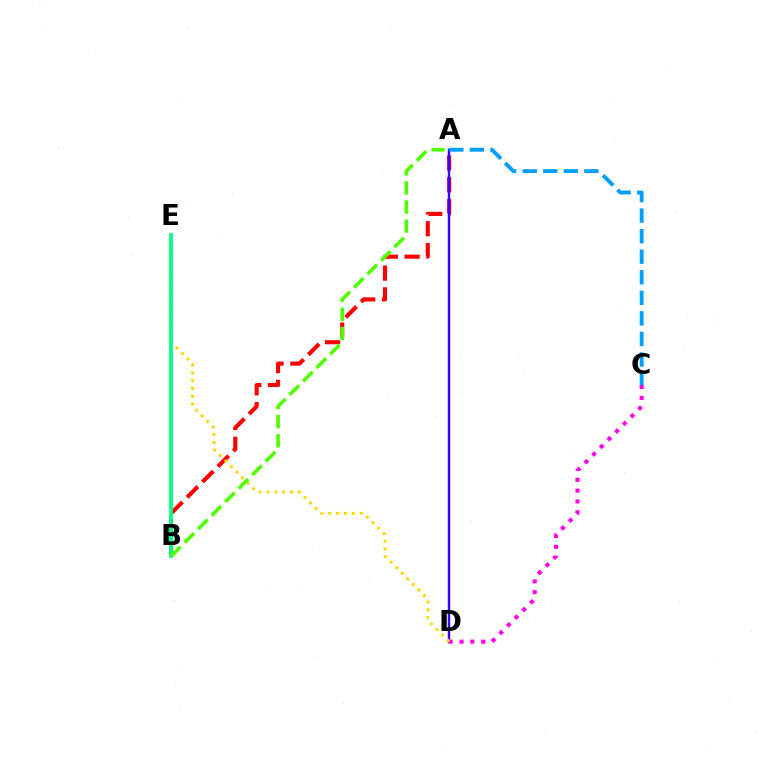{('A', 'B'): [{'color': '#ff0000', 'line_style': 'dashed', 'thickness': 2.96}, {'color': '#4fff00', 'line_style': 'dashed', 'thickness': 2.6}], ('A', 'D'): [{'color': '#3700ff', 'line_style': 'solid', 'thickness': 1.75}], ('C', 'D'): [{'color': '#ff00ed', 'line_style': 'dotted', 'thickness': 2.95}], ('A', 'C'): [{'color': '#009eff', 'line_style': 'dashed', 'thickness': 2.79}], ('D', 'E'): [{'color': '#ffd500', 'line_style': 'dotted', 'thickness': 2.13}], ('B', 'E'): [{'color': '#00ff86', 'line_style': 'solid', 'thickness': 2.7}]}